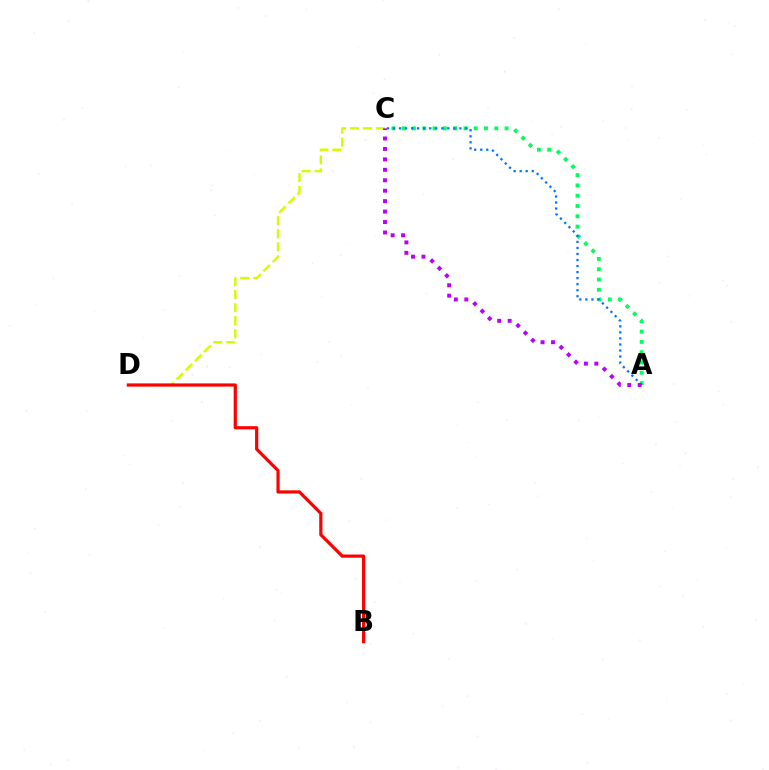{('A', 'C'): [{'color': '#00ff5c', 'line_style': 'dotted', 'thickness': 2.8}, {'color': '#0074ff', 'line_style': 'dotted', 'thickness': 1.64}, {'color': '#b900ff', 'line_style': 'dotted', 'thickness': 2.84}], ('C', 'D'): [{'color': '#d1ff00', 'line_style': 'dashed', 'thickness': 1.77}], ('B', 'D'): [{'color': '#ff0000', 'line_style': 'solid', 'thickness': 2.3}]}